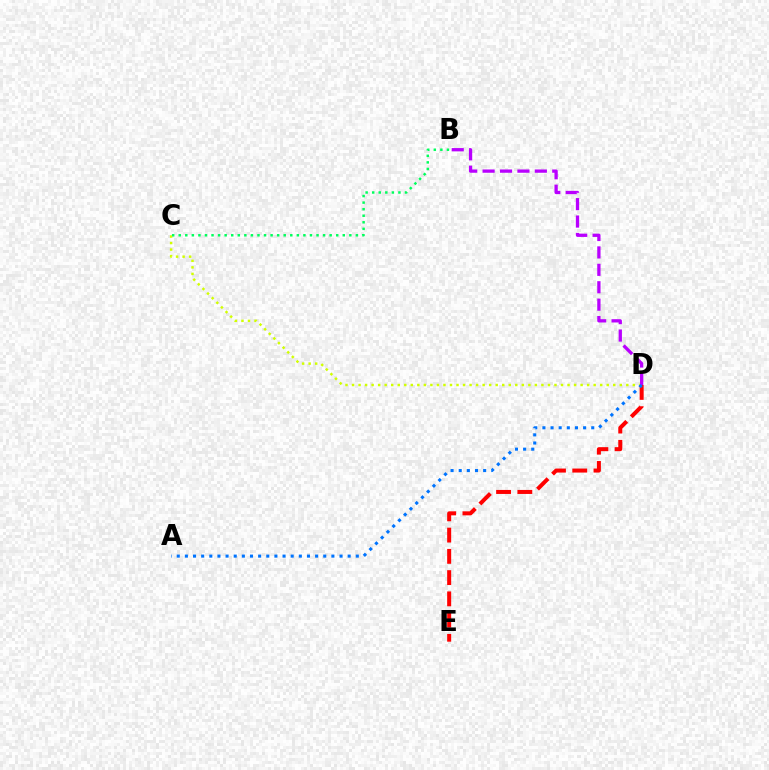{('C', 'D'): [{'color': '#d1ff00', 'line_style': 'dotted', 'thickness': 1.77}], ('B', 'C'): [{'color': '#00ff5c', 'line_style': 'dotted', 'thickness': 1.78}], ('D', 'E'): [{'color': '#ff0000', 'line_style': 'dashed', 'thickness': 2.89}], ('B', 'D'): [{'color': '#b900ff', 'line_style': 'dashed', 'thickness': 2.37}], ('A', 'D'): [{'color': '#0074ff', 'line_style': 'dotted', 'thickness': 2.21}]}